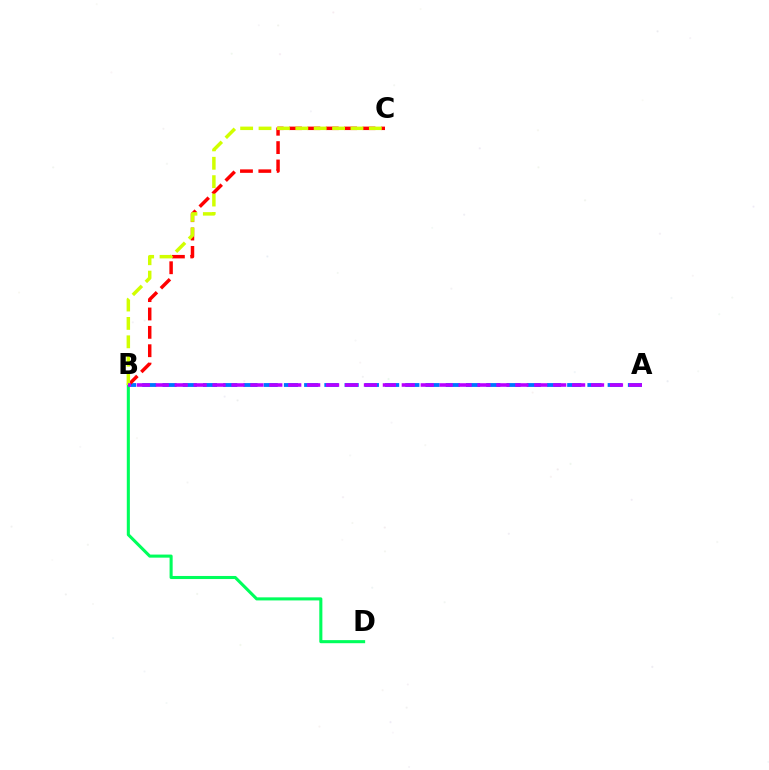{('A', 'B'): [{'color': '#0074ff', 'line_style': 'dashed', 'thickness': 2.75}, {'color': '#b900ff', 'line_style': 'dashed', 'thickness': 2.57}], ('B', 'D'): [{'color': '#00ff5c', 'line_style': 'solid', 'thickness': 2.21}], ('B', 'C'): [{'color': '#ff0000', 'line_style': 'dashed', 'thickness': 2.5}, {'color': '#d1ff00', 'line_style': 'dashed', 'thickness': 2.5}]}